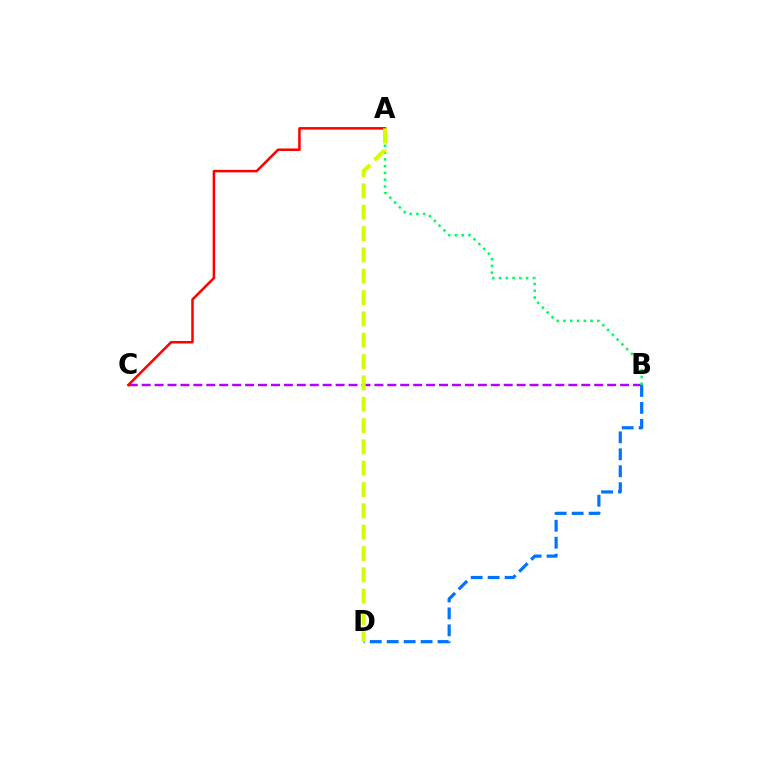{('B', 'C'): [{'color': '#b900ff', 'line_style': 'dashed', 'thickness': 1.76}], ('A', 'C'): [{'color': '#ff0000', 'line_style': 'solid', 'thickness': 1.81}], ('B', 'D'): [{'color': '#0074ff', 'line_style': 'dashed', 'thickness': 2.3}], ('A', 'B'): [{'color': '#00ff5c', 'line_style': 'dotted', 'thickness': 1.84}], ('A', 'D'): [{'color': '#d1ff00', 'line_style': 'dashed', 'thickness': 2.9}]}